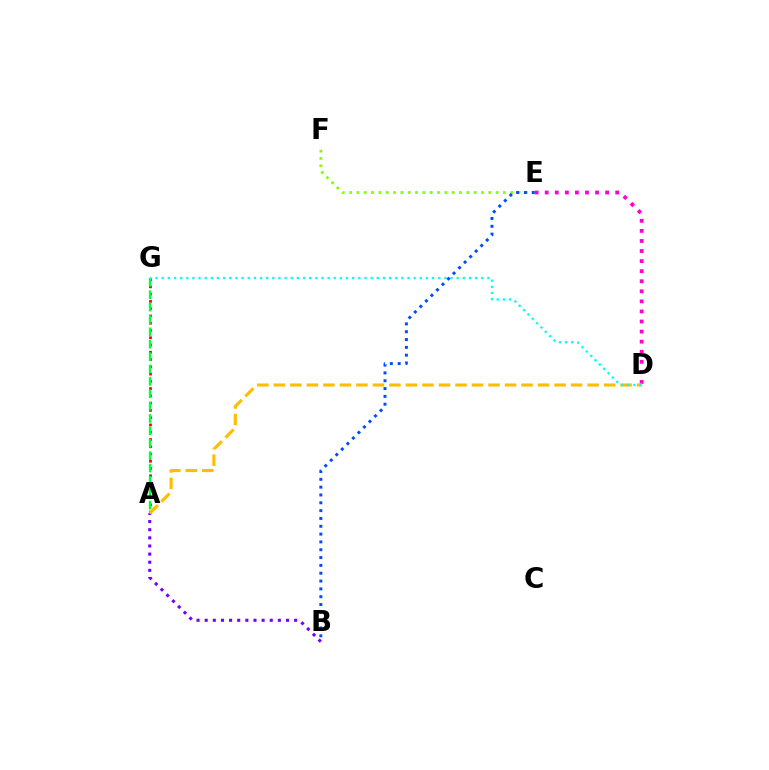{('A', 'G'): [{'color': '#ff0000', 'line_style': 'dotted', 'thickness': 1.97}, {'color': '#00ff39', 'line_style': 'dashed', 'thickness': 1.68}], ('D', 'E'): [{'color': '#ff00cf', 'line_style': 'dotted', 'thickness': 2.74}], ('A', 'B'): [{'color': '#7200ff', 'line_style': 'dotted', 'thickness': 2.21}], ('E', 'F'): [{'color': '#84ff00', 'line_style': 'dotted', 'thickness': 1.99}], ('A', 'D'): [{'color': '#ffbd00', 'line_style': 'dashed', 'thickness': 2.24}], ('D', 'G'): [{'color': '#00fff6', 'line_style': 'dotted', 'thickness': 1.67}], ('B', 'E'): [{'color': '#004bff', 'line_style': 'dotted', 'thickness': 2.13}]}